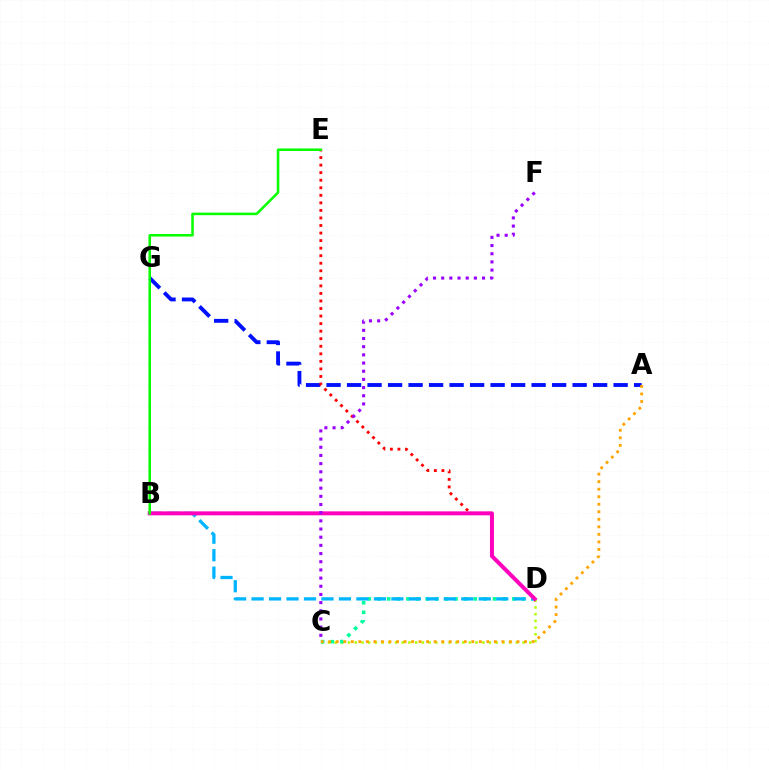{('A', 'G'): [{'color': '#0010ff', 'line_style': 'dashed', 'thickness': 2.79}], ('C', 'D'): [{'color': '#b3ff00', 'line_style': 'dotted', 'thickness': 1.82}, {'color': '#00ff9d', 'line_style': 'dotted', 'thickness': 2.62}], ('D', 'E'): [{'color': '#ff0000', 'line_style': 'dotted', 'thickness': 2.05}], ('B', 'D'): [{'color': '#00b5ff', 'line_style': 'dashed', 'thickness': 2.37}, {'color': '#ff00bd', 'line_style': 'solid', 'thickness': 2.85}], ('A', 'C'): [{'color': '#ffa500', 'line_style': 'dotted', 'thickness': 2.05}], ('B', 'E'): [{'color': '#08ff00', 'line_style': 'solid', 'thickness': 1.84}], ('C', 'F'): [{'color': '#9b00ff', 'line_style': 'dotted', 'thickness': 2.22}]}